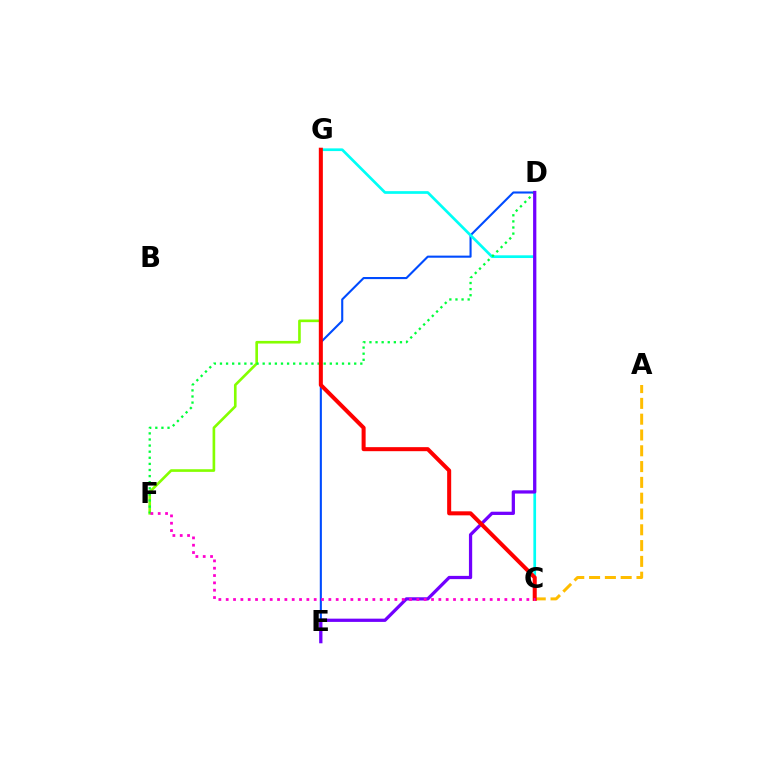{('D', 'E'): [{'color': '#004bff', 'line_style': 'solid', 'thickness': 1.52}, {'color': '#7200ff', 'line_style': 'solid', 'thickness': 2.34}], ('C', 'G'): [{'color': '#00fff6', 'line_style': 'solid', 'thickness': 1.95}, {'color': '#ff0000', 'line_style': 'solid', 'thickness': 2.9}], ('F', 'G'): [{'color': '#84ff00', 'line_style': 'solid', 'thickness': 1.9}], ('D', 'F'): [{'color': '#00ff39', 'line_style': 'dotted', 'thickness': 1.66}], ('A', 'C'): [{'color': '#ffbd00', 'line_style': 'dashed', 'thickness': 2.15}], ('C', 'F'): [{'color': '#ff00cf', 'line_style': 'dotted', 'thickness': 1.99}]}